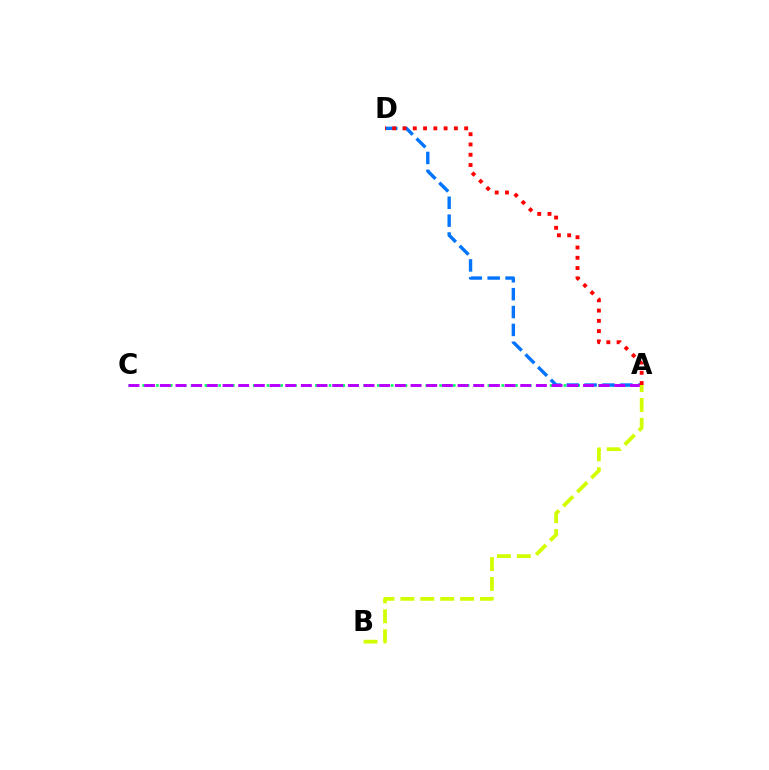{('A', 'C'): [{'color': '#00ff5c', 'line_style': 'dotted', 'thickness': 1.88}, {'color': '#b900ff', 'line_style': 'dashed', 'thickness': 2.13}], ('A', 'D'): [{'color': '#0074ff', 'line_style': 'dashed', 'thickness': 2.43}, {'color': '#ff0000', 'line_style': 'dotted', 'thickness': 2.79}], ('A', 'B'): [{'color': '#d1ff00', 'line_style': 'dashed', 'thickness': 2.7}]}